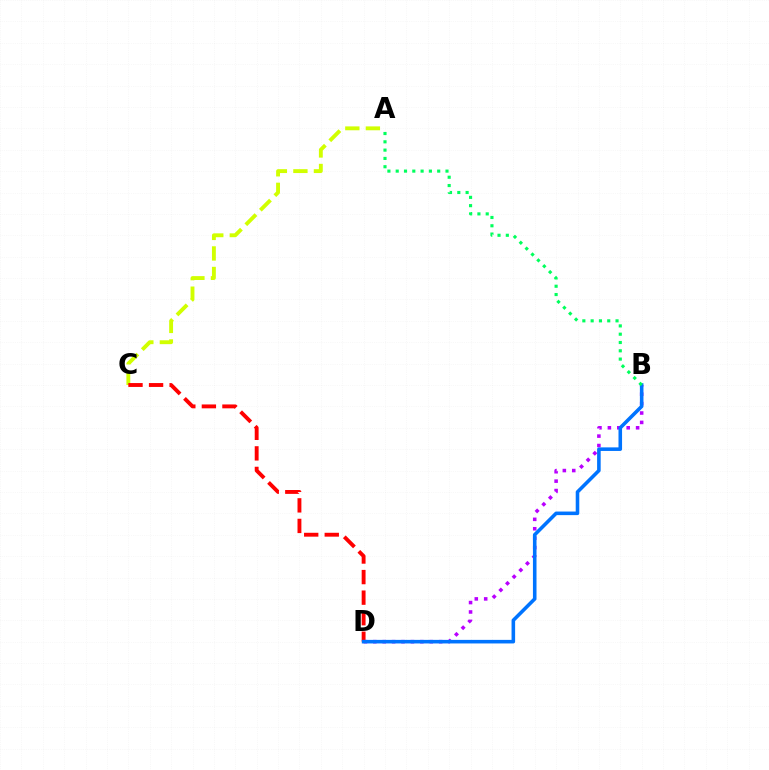{('A', 'C'): [{'color': '#d1ff00', 'line_style': 'dashed', 'thickness': 2.79}], ('C', 'D'): [{'color': '#ff0000', 'line_style': 'dashed', 'thickness': 2.79}], ('B', 'D'): [{'color': '#b900ff', 'line_style': 'dotted', 'thickness': 2.56}, {'color': '#0074ff', 'line_style': 'solid', 'thickness': 2.57}], ('A', 'B'): [{'color': '#00ff5c', 'line_style': 'dotted', 'thickness': 2.25}]}